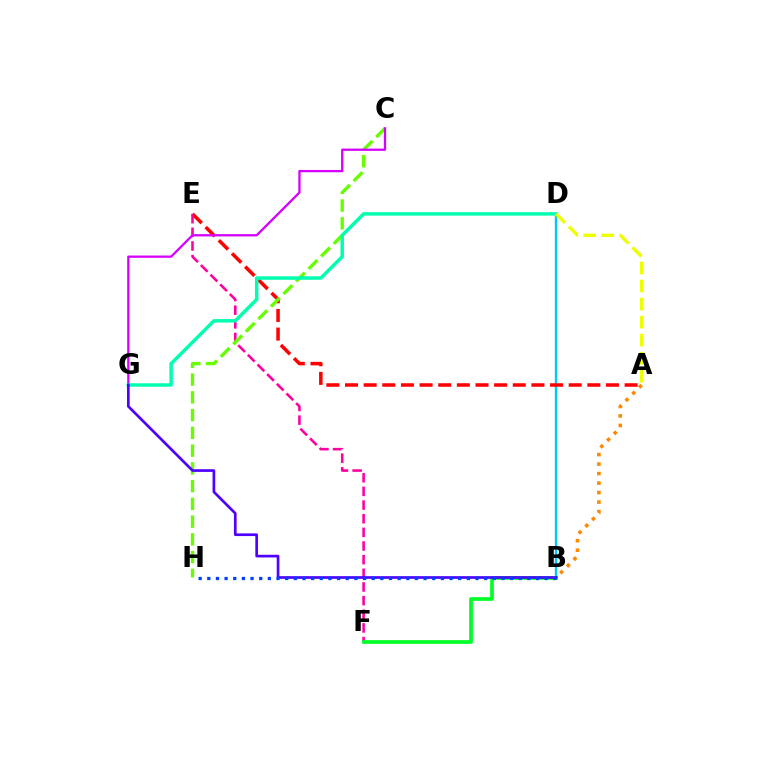{('B', 'D'): [{'color': '#00c7ff', 'line_style': 'solid', 'thickness': 1.72}], ('A', 'E'): [{'color': '#ff0000', 'line_style': 'dashed', 'thickness': 2.53}], ('E', 'F'): [{'color': '#ff00a0', 'line_style': 'dashed', 'thickness': 1.85}], ('C', 'H'): [{'color': '#66ff00', 'line_style': 'dashed', 'thickness': 2.41}], ('C', 'G'): [{'color': '#d600ff', 'line_style': 'solid', 'thickness': 1.65}], ('D', 'G'): [{'color': '#00ffaf', 'line_style': 'solid', 'thickness': 2.49}], ('B', 'F'): [{'color': '#00ff27', 'line_style': 'solid', 'thickness': 2.67}], ('B', 'G'): [{'color': '#4f00ff', 'line_style': 'solid', 'thickness': 1.93}], ('B', 'H'): [{'color': '#003fff', 'line_style': 'dotted', 'thickness': 2.35}], ('A', 'B'): [{'color': '#ff8800', 'line_style': 'dotted', 'thickness': 2.58}], ('A', 'D'): [{'color': '#eeff00', 'line_style': 'dashed', 'thickness': 2.45}]}